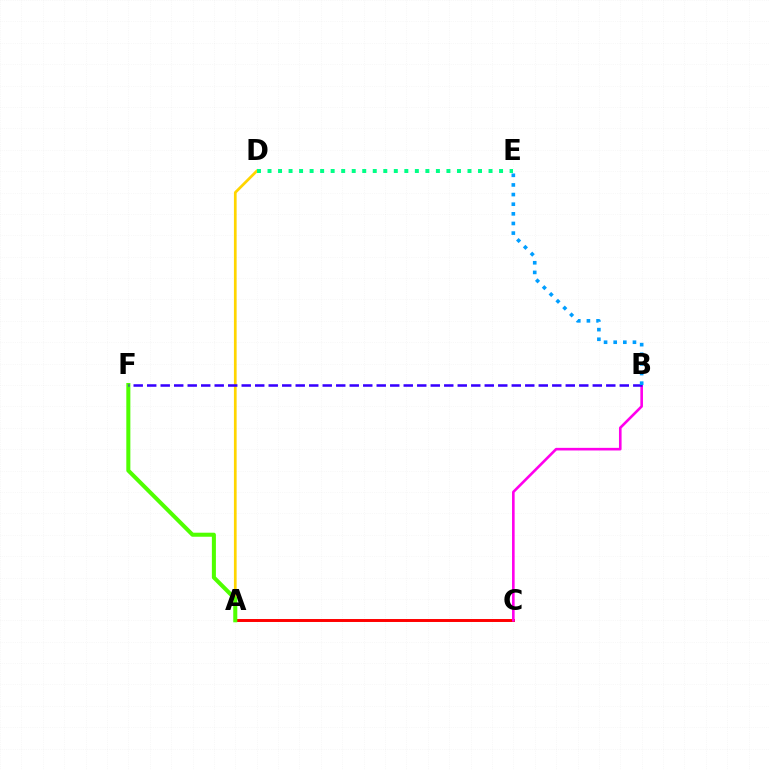{('A', 'D'): [{'color': '#ffd500', 'line_style': 'solid', 'thickness': 1.95}], ('A', 'C'): [{'color': '#ff0000', 'line_style': 'solid', 'thickness': 2.12}], ('A', 'F'): [{'color': '#4fff00', 'line_style': 'solid', 'thickness': 2.91}], ('B', 'C'): [{'color': '#ff00ed', 'line_style': 'solid', 'thickness': 1.89}], ('B', 'F'): [{'color': '#3700ff', 'line_style': 'dashed', 'thickness': 1.83}], ('B', 'E'): [{'color': '#009eff', 'line_style': 'dotted', 'thickness': 2.62}], ('D', 'E'): [{'color': '#00ff86', 'line_style': 'dotted', 'thickness': 2.86}]}